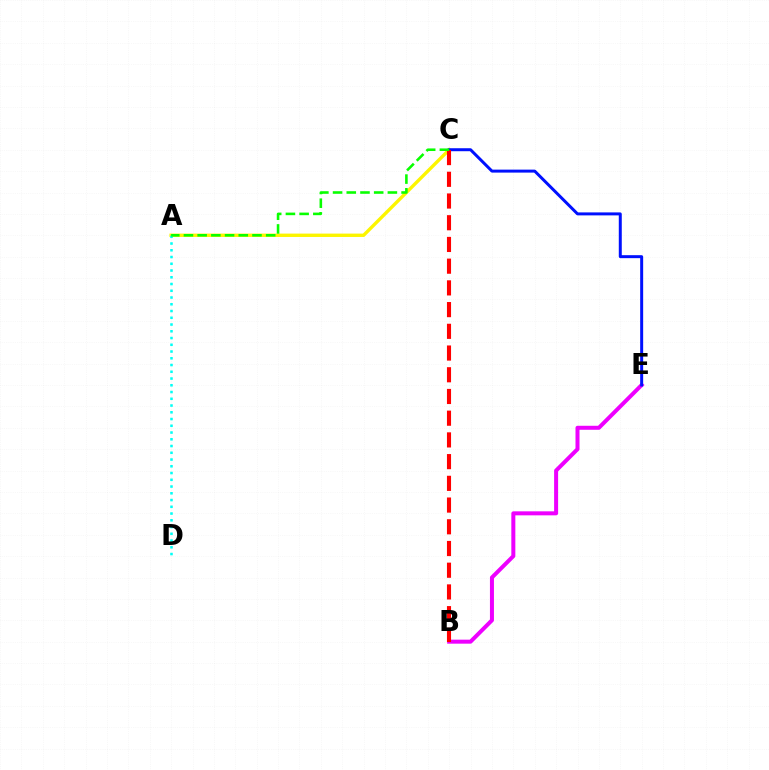{('A', 'C'): [{'color': '#fcf500', 'line_style': 'solid', 'thickness': 2.42}, {'color': '#08ff00', 'line_style': 'dashed', 'thickness': 1.86}], ('B', 'E'): [{'color': '#ee00ff', 'line_style': 'solid', 'thickness': 2.88}], ('A', 'D'): [{'color': '#00fff6', 'line_style': 'dotted', 'thickness': 1.83}], ('C', 'E'): [{'color': '#0010ff', 'line_style': 'solid', 'thickness': 2.15}], ('B', 'C'): [{'color': '#ff0000', 'line_style': 'dashed', 'thickness': 2.95}]}